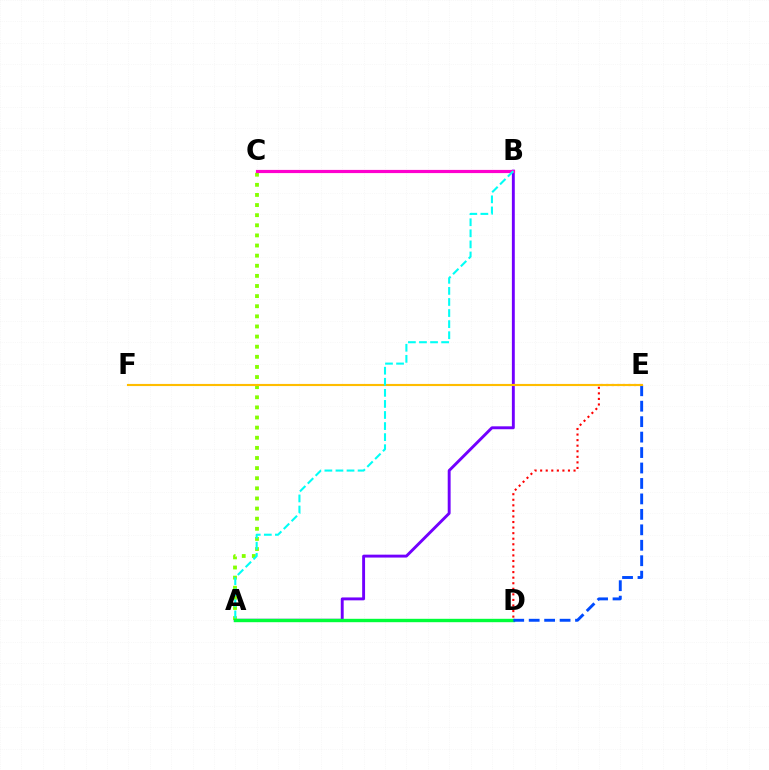{('A', 'B'): [{'color': '#7200ff', 'line_style': 'solid', 'thickness': 2.09}, {'color': '#00fff6', 'line_style': 'dashed', 'thickness': 1.5}], ('A', 'C'): [{'color': '#84ff00', 'line_style': 'dotted', 'thickness': 2.75}], ('A', 'D'): [{'color': '#00ff39', 'line_style': 'solid', 'thickness': 2.43}], ('B', 'C'): [{'color': '#ff00cf', 'line_style': 'solid', 'thickness': 2.29}], ('D', 'E'): [{'color': '#004bff', 'line_style': 'dashed', 'thickness': 2.1}, {'color': '#ff0000', 'line_style': 'dotted', 'thickness': 1.51}], ('E', 'F'): [{'color': '#ffbd00', 'line_style': 'solid', 'thickness': 1.54}]}